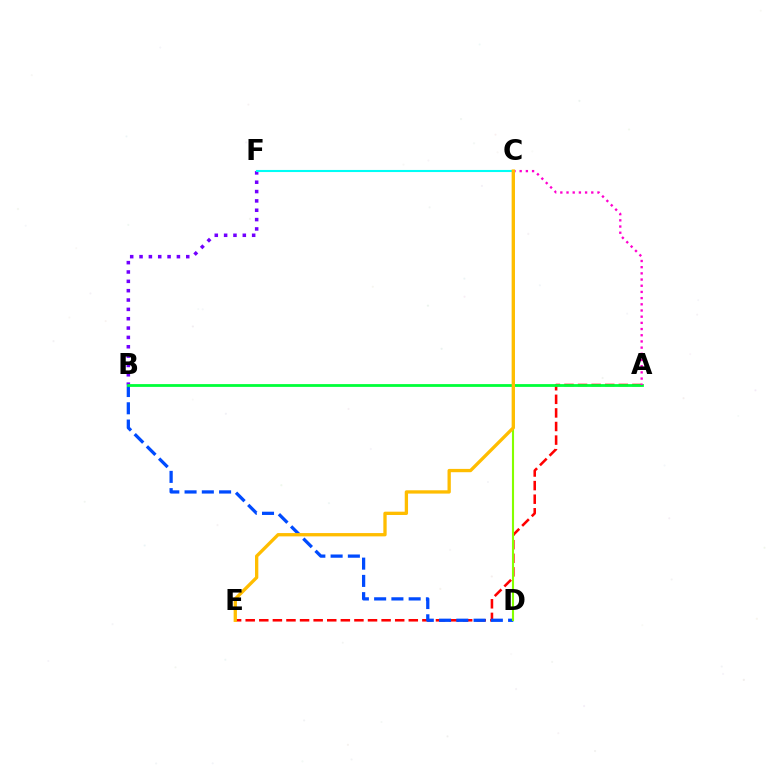{('A', 'E'): [{'color': '#ff0000', 'line_style': 'dashed', 'thickness': 1.85}], ('B', 'F'): [{'color': '#7200ff', 'line_style': 'dotted', 'thickness': 2.54}], ('B', 'D'): [{'color': '#004bff', 'line_style': 'dashed', 'thickness': 2.35}], ('C', 'D'): [{'color': '#84ff00', 'line_style': 'solid', 'thickness': 1.52}], ('C', 'F'): [{'color': '#00fff6', 'line_style': 'solid', 'thickness': 1.51}], ('A', 'B'): [{'color': '#00ff39', 'line_style': 'solid', 'thickness': 2.01}], ('A', 'C'): [{'color': '#ff00cf', 'line_style': 'dotted', 'thickness': 1.68}], ('C', 'E'): [{'color': '#ffbd00', 'line_style': 'solid', 'thickness': 2.38}]}